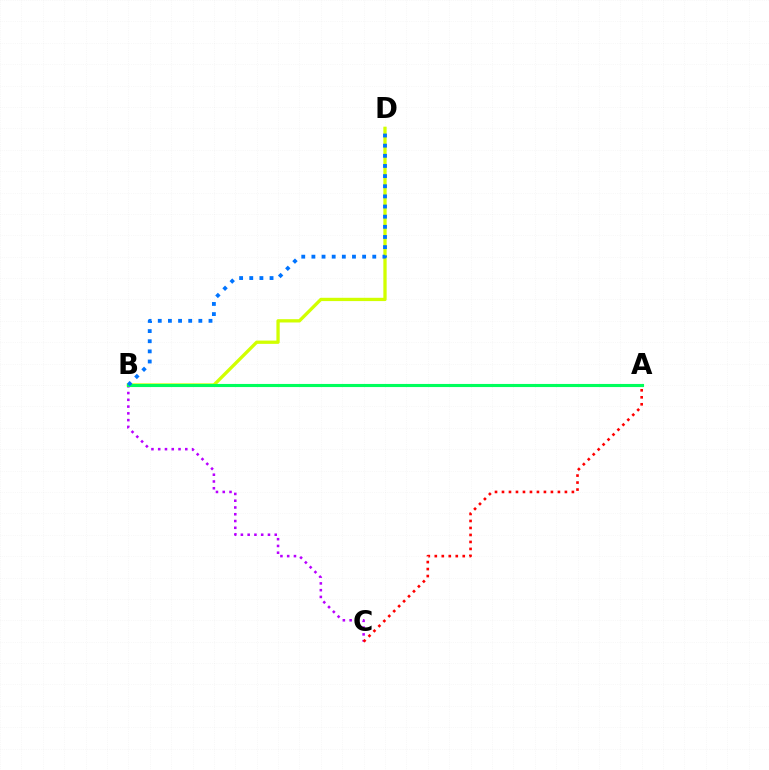{('B', 'D'): [{'color': '#d1ff00', 'line_style': 'solid', 'thickness': 2.37}, {'color': '#0074ff', 'line_style': 'dotted', 'thickness': 2.76}], ('B', 'C'): [{'color': '#b900ff', 'line_style': 'dotted', 'thickness': 1.84}], ('A', 'C'): [{'color': '#ff0000', 'line_style': 'dotted', 'thickness': 1.9}], ('A', 'B'): [{'color': '#00ff5c', 'line_style': 'solid', 'thickness': 2.24}]}